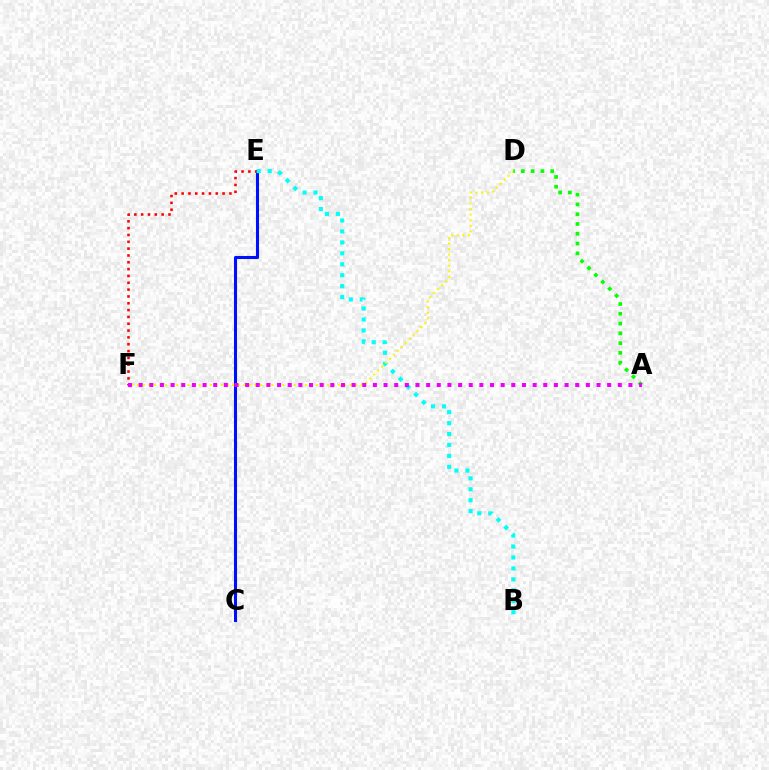{('C', 'E'): [{'color': '#0010ff', 'line_style': 'solid', 'thickness': 2.21}], ('E', 'F'): [{'color': '#ff0000', 'line_style': 'dotted', 'thickness': 1.86}], ('B', 'E'): [{'color': '#00fff6', 'line_style': 'dotted', 'thickness': 2.97}], ('D', 'F'): [{'color': '#fcf500', 'line_style': 'dotted', 'thickness': 1.52}], ('A', 'D'): [{'color': '#08ff00', 'line_style': 'dotted', 'thickness': 2.66}], ('A', 'F'): [{'color': '#ee00ff', 'line_style': 'dotted', 'thickness': 2.89}]}